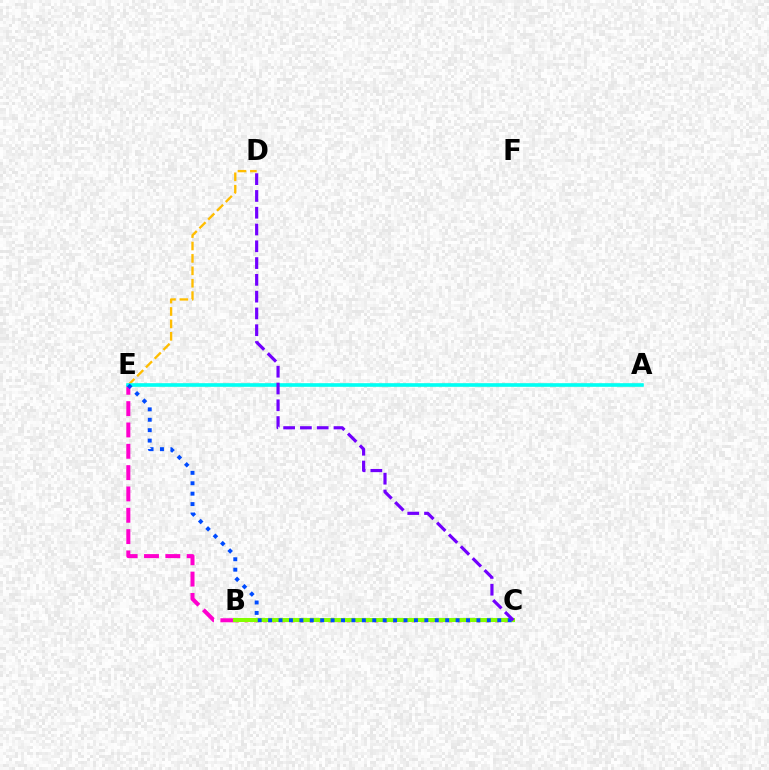{('B', 'C'): [{'color': '#ff0000', 'line_style': 'dotted', 'thickness': 2.52}, {'color': '#84ff00', 'line_style': 'solid', 'thickness': 2.91}], ('B', 'E'): [{'color': '#ff00cf', 'line_style': 'dashed', 'thickness': 2.9}], ('D', 'E'): [{'color': '#ffbd00', 'line_style': 'dashed', 'thickness': 1.69}], ('A', 'E'): [{'color': '#00ff39', 'line_style': 'solid', 'thickness': 1.67}, {'color': '#00fff6', 'line_style': 'solid', 'thickness': 2.55}], ('C', 'E'): [{'color': '#004bff', 'line_style': 'dotted', 'thickness': 2.83}], ('C', 'D'): [{'color': '#7200ff', 'line_style': 'dashed', 'thickness': 2.28}]}